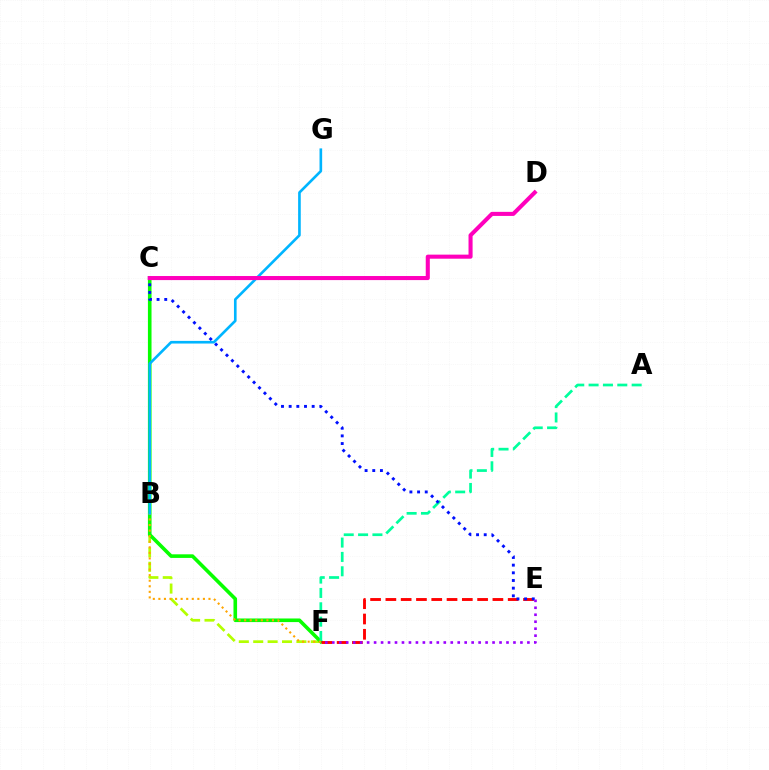{('B', 'F'): [{'color': '#b3ff00', 'line_style': 'dashed', 'thickness': 1.96}, {'color': '#ffa500', 'line_style': 'dotted', 'thickness': 1.51}], ('C', 'F'): [{'color': '#08ff00', 'line_style': 'solid', 'thickness': 2.6}], ('E', 'F'): [{'color': '#ff0000', 'line_style': 'dashed', 'thickness': 2.08}, {'color': '#9b00ff', 'line_style': 'dotted', 'thickness': 1.89}], ('A', 'F'): [{'color': '#00ff9d', 'line_style': 'dashed', 'thickness': 1.95}], ('C', 'E'): [{'color': '#0010ff', 'line_style': 'dotted', 'thickness': 2.08}], ('B', 'G'): [{'color': '#00b5ff', 'line_style': 'solid', 'thickness': 1.9}], ('C', 'D'): [{'color': '#ff00bd', 'line_style': 'solid', 'thickness': 2.93}]}